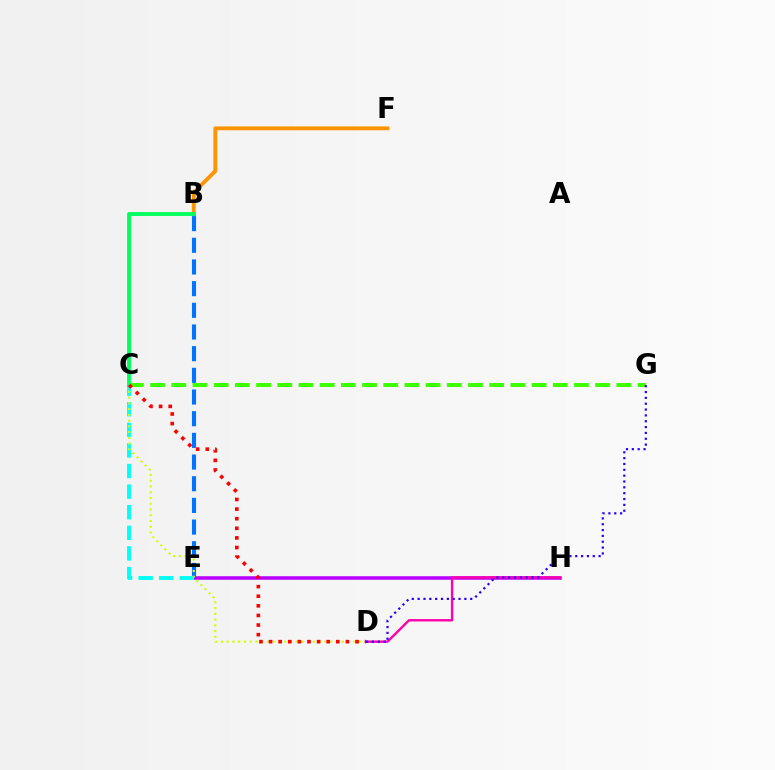{('E', 'H'): [{'color': '#b900ff', 'line_style': 'solid', 'thickness': 2.55}], ('B', 'F'): [{'color': '#ff9400', 'line_style': 'solid', 'thickness': 2.76}], ('D', 'H'): [{'color': '#ff00ac', 'line_style': 'solid', 'thickness': 1.72}], ('B', 'E'): [{'color': '#0074ff', 'line_style': 'dashed', 'thickness': 2.94}], ('C', 'G'): [{'color': '#3dff00', 'line_style': 'dashed', 'thickness': 2.88}], ('C', 'E'): [{'color': '#00fff6', 'line_style': 'dashed', 'thickness': 2.8}], ('C', 'D'): [{'color': '#d1ff00', 'line_style': 'dotted', 'thickness': 1.56}, {'color': '#ff0000', 'line_style': 'dotted', 'thickness': 2.61}], ('B', 'C'): [{'color': '#00ff5c', 'line_style': 'solid', 'thickness': 2.77}], ('D', 'G'): [{'color': '#2500ff', 'line_style': 'dotted', 'thickness': 1.59}]}